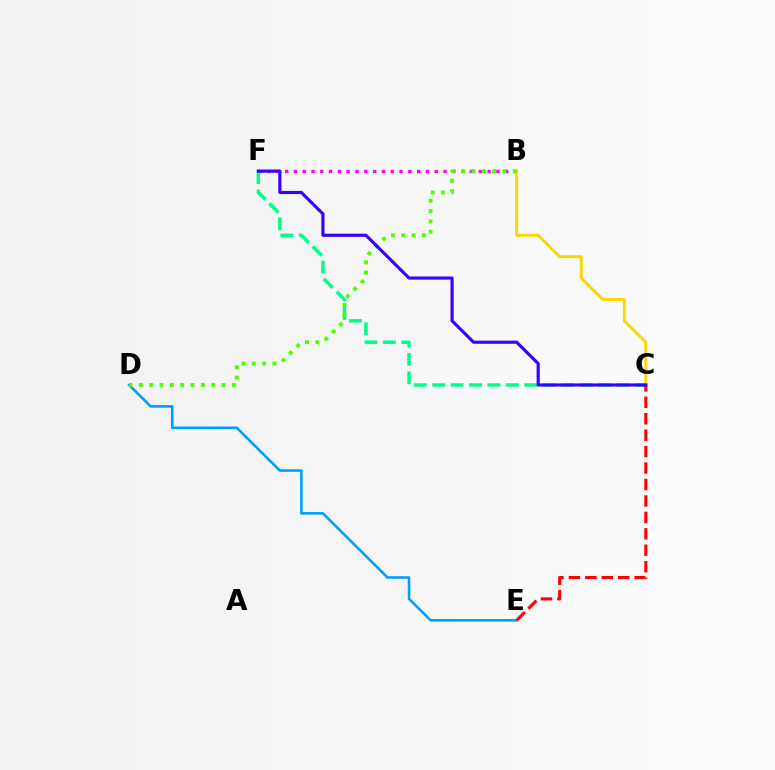{('B', 'F'): [{'color': '#ff00ed', 'line_style': 'dotted', 'thickness': 2.39}], ('D', 'E'): [{'color': '#009eff', 'line_style': 'solid', 'thickness': 1.86}], ('B', 'C'): [{'color': '#ffd500', 'line_style': 'solid', 'thickness': 2.1}], ('C', 'F'): [{'color': '#00ff86', 'line_style': 'dashed', 'thickness': 2.5}, {'color': '#3700ff', 'line_style': 'solid', 'thickness': 2.27}], ('B', 'D'): [{'color': '#4fff00', 'line_style': 'dotted', 'thickness': 2.81}], ('C', 'E'): [{'color': '#ff0000', 'line_style': 'dashed', 'thickness': 2.23}]}